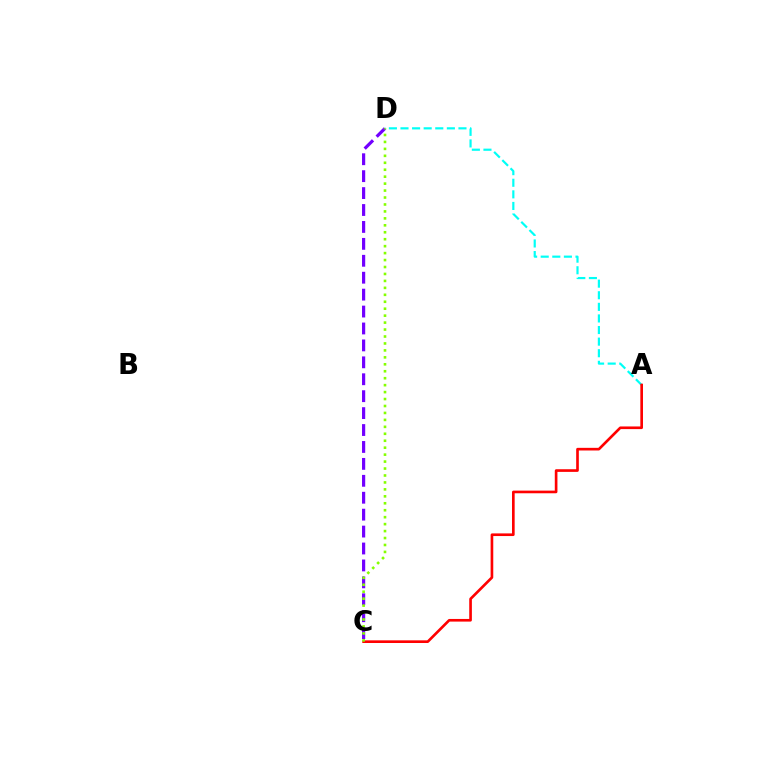{('C', 'D'): [{'color': '#7200ff', 'line_style': 'dashed', 'thickness': 2.3}, {'color': '#84ff00', 'line_style': 'dotted', 'thickness': 1.89}], ('A', 'D'): [{'color': '#00fff6', 'line_style': 'dashed', 'thickness': 1.58}], ('A', 'C'): [{'color': '#ff0000', 'line_style': 'solid', 'thickness': 1.91}]}